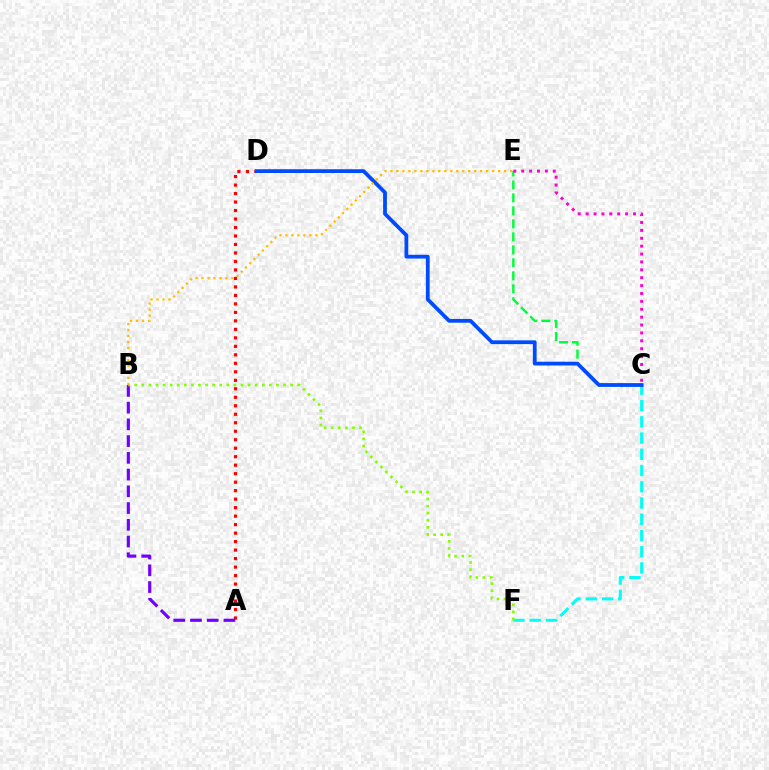{('A', 'D'): [{'color': '#ff0000', 'line_style': 'dotted', 'thickness': 2.31}], ('A', 'B'): [{'color': '#7200ff', 'line_style': 'dashed', 'thickness': 2.27}], ('C', 'F'): [{'color': '#00fff6', 'line_style': 'dashed', 'thickness': 2.21}], ('B', 'F'): [{'color': '#84ff00', 'line_style': 'dotted', 'thickness': 1.93}], ('C', 'E'): [{'color': '#00ff39', 'line_style': 'dashed', 'thickness': 1.77}, {'color': '#ff00cf', 'line_style': 'dotted', 'thickness': 2.14}], ('C', 'D'): [{'color': '#004bff', 'line_style': 'solid', 'thickness': 2.72}], ('B', 'E'): [{'color': '#ffbd00', 'line_style': 'dotted', 'thickness': 1.62}]}